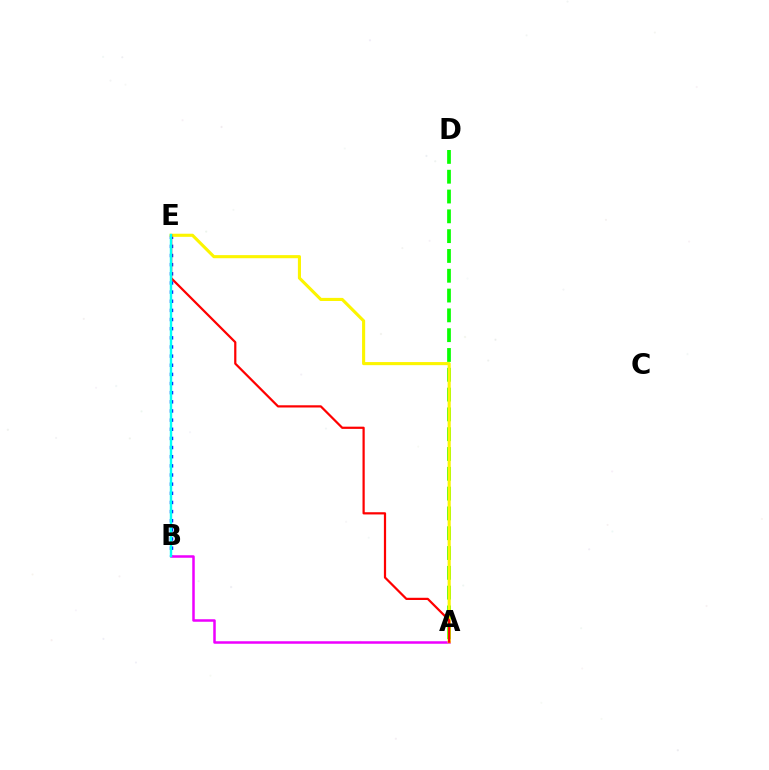{('A', 'D'): [{'color': '#08ff00', 'line_style': 'dashed', 'thickness': 2.69}], ('B', 'E'): [{'color': '#0010ff', 'line_style': 'dotted', 'thickness': 2.48}, {'color': '#00fff6', 'line_style': 'solid', 'thickness': 1.74}], ('A', 'B'): [{'color': '#ee00ff', 'line_style': 'solid', 'thickness': 1.81}], ('A', 'E'): [{'color': '#fcf500', 'line_style': 'solid', 'thickness': 2.23}, {'color': '#ff0000', 'line_style': 'solid', 'thickness': 1.6}]}